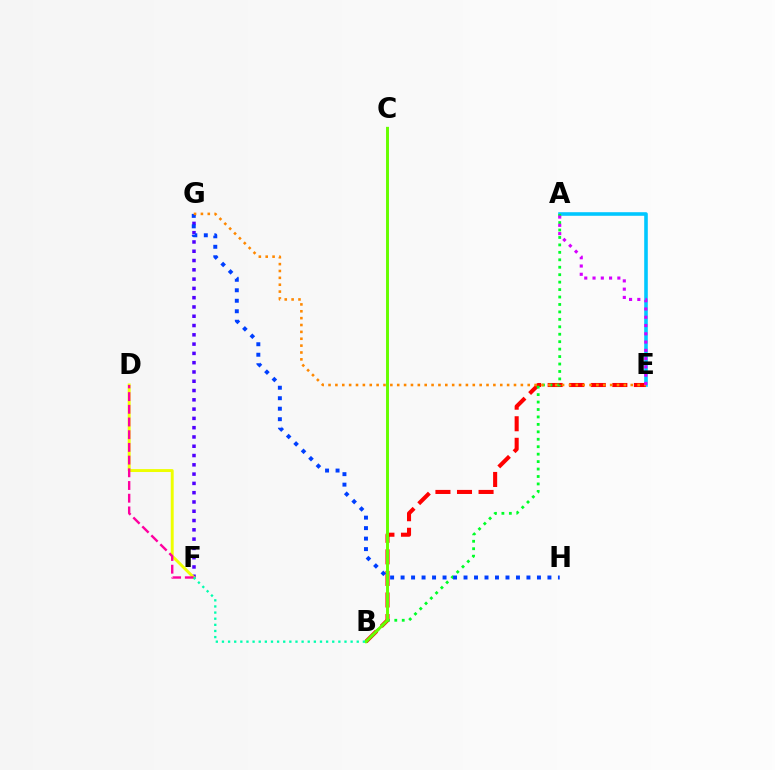{('A', 'E'): [{'color': '#00c7ff', 'line_style': 'solid', 'thickness': 2.58}, {'color': '#d600ff', 'line_style': 'dotted', 'thickness': 2.25}], ('B', 'E'): [{'color': '#ff0000', 'line_style': 'dashed', 'thickness': 2.93}], ('F', 'G'): [{'color': '#4f00ff', 'line_style': 'dotted', 'thickness': 2.52}], ('D', 'F'): [{'color': '#eeff00', 'line_style': 'solid', 'thickness': 2.1}, {'color': '#ff00a0', 'line_style': 'dashed', 'thickness': 1.73}], ('A', 'B'): [{'color': '#00ff27', 'line_style': 'dotted', 'thickness': 2.02}], ('G', 'H'): [{'color': '#003fff', 'line_style': 'dotted', 'thickness': 2.85}], ('E', 'G'): [{'color': '#ff8800', 'line_style': 'dotted', 'thickness': 1.87}], ('B', 'C'): [{'color': '#66ff00', 'line_style': 'solid', 'thickness': 2.12}], ('B', 'F'): [{'color': '#00ffaf', 'line_style': 'dotted', 'thickness': 1.66}]}